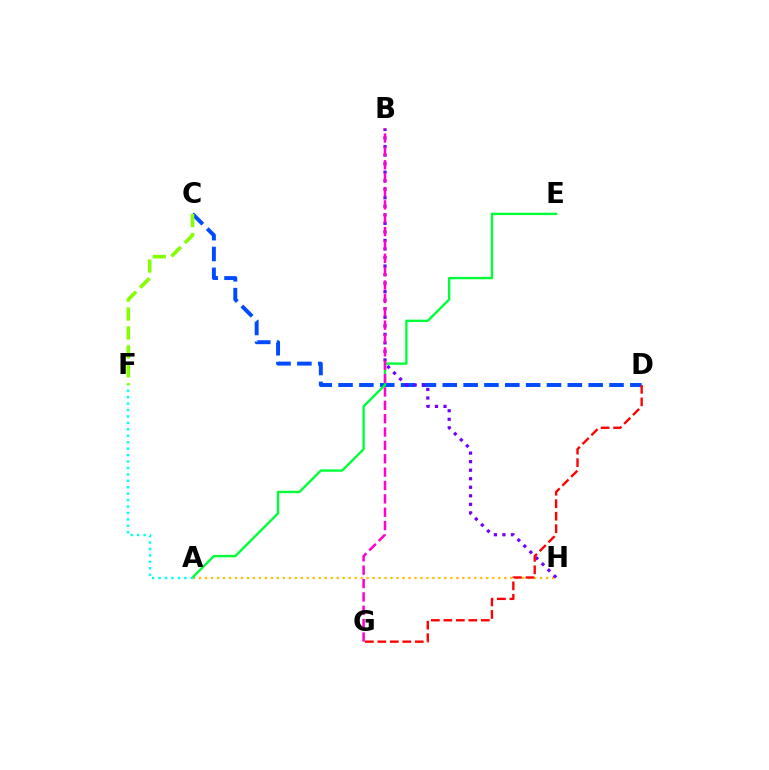{('C', 'D'): [{'color': '#004bff', 'line_style': 'dashed', 'thickness': 2.83}], ('C', 'F'): [{'color': '#84ff00', 'line_style': 'dashed', 'thickness': 2.57}], ('A', 'H'): [{'color': '#ffbd00', 'line_style': 'dotted', 'thickness': 1.63}], ('B', 'H'): [{'color': '#7200ff', 'line_style': 'dotted', 'thickness': 2.32}], ('A', 'E'): [{'color': '#00ff39', 'line_style': 'solid', 'thickness': 1.72}], ('B', 'G'): [{'color': '#ff00cf', 'line_style': 'dashed', 'thickness': 1.82}], ('A', 'F'): [{'color': '#00fff6', 'line_style': 'dotted', 'thickness': 1.75}], ('D', 'G'): [{'color': '#ff0000', 'line_style': 'dashed', 'thickness': 1.7}]}